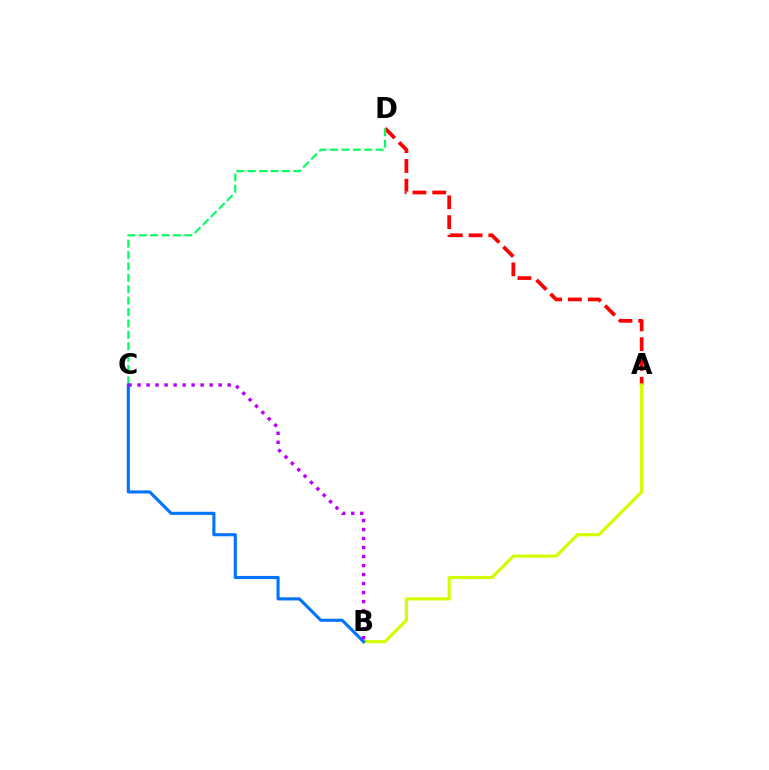{('A', 'D'): [{'color': '#ff0000', 'line_style': 'dashed', 'thickness': 2.69}], ('C', 'D'): [{'color': '#00ff5c', 'line_style': 'dashed', 'thickness': 1.55}], ('A', 'B'): [{'color': '#d1ff00', 'line_style': 'solid', 'thickness': 2.28}], ('B', 'C'): [{'color': '#0074ff', 'line_style': 'solid', 'thickness': 2.24}, {'color': '#b900ff', 'line_style': 'dotted', 'thickness': 2.45}]}